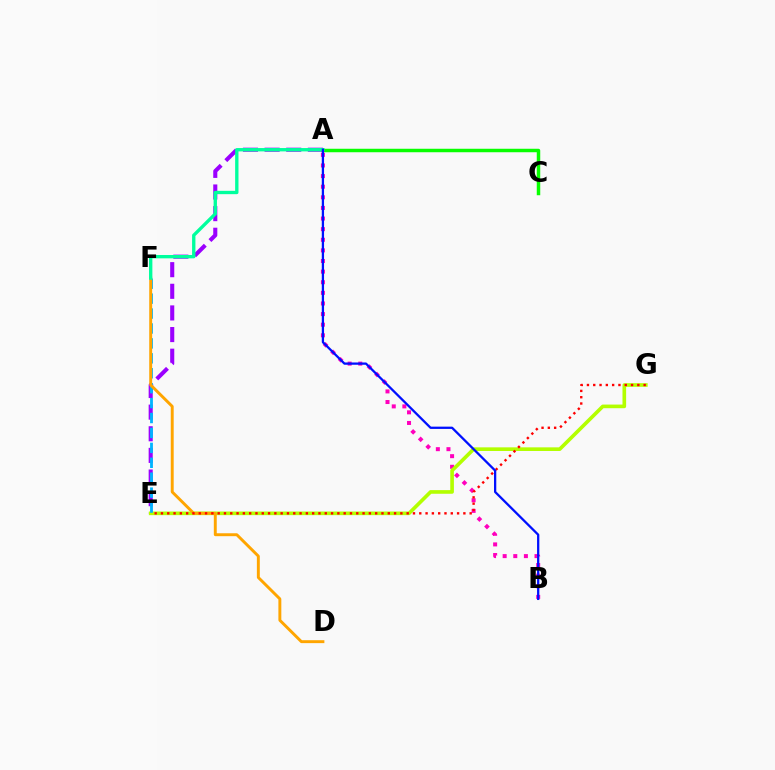{('A', 'B'): [{'color': '#ff00bd', 'line_style': 'dotted', 'thickness': 2.88}, {'color': '#0010ff', 'line_style': 'solid', 'thickness': 1.64}], ('A', 'E'): [{'color': '#9b00ff', 'line_style': 'dashed', 'thickness': 2.94}], ('A', 'C'): [{'color': '#08ff00', 'line_style': 'solid', 'thickness': 2.5}], ('E', 'G'): [{'color': '#b3ff00', 'line_style': 'solid', 'thickness': 2.62}, {'color': '#ff0000', 'line_style': 'dotted', 'thickness': 1.71}], ('E', 'F'): [{'color': '#00b5ff', 'line_style': 'dashed', 'thickness': 2.03}], ('D', 'F'): [{'color': '#ffa500', 'line_style': 'solid', 'thickness': 2.1}], ('A', 'F'): [{'color': '#00ff9d', 'line_style': 'solid', 'thickness': 2.41}]}